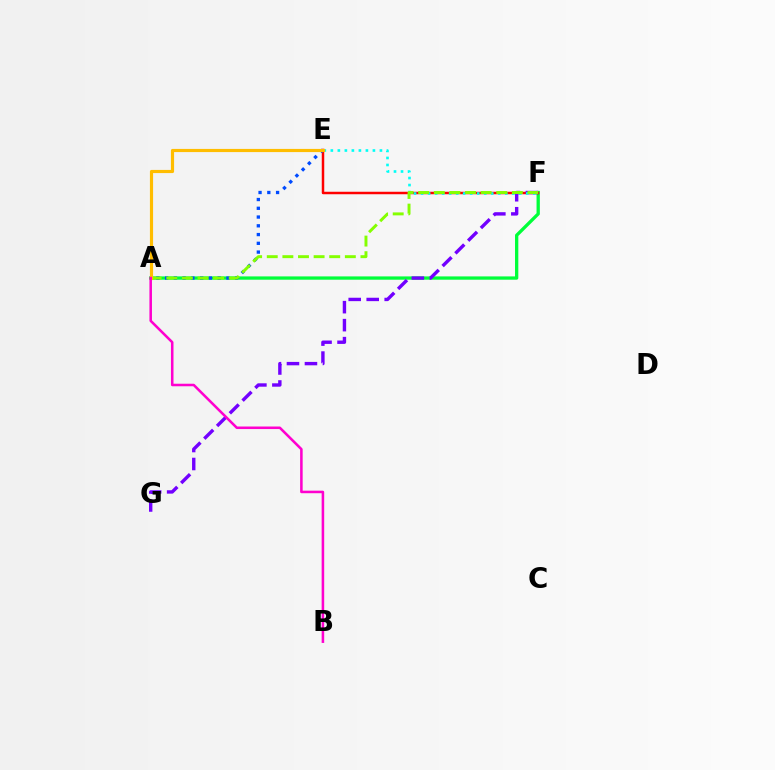{('A', 'F'): [{'color': '#00ff39', 'line_style': 'solid', 'thickness': 2.38}, {'color': '#84ff00', 'line_style': 'dashed', 'thickness': 2.12}], ('E', 'F'): [{'color': '#ff0000', 'line_style': 'solid', 'thickness': 1.79}, {'color': '#00fff6', 'line_style': 'dotted', 'thickness': 1.91}], ('F', 'G'): [{'color': '#7200ff', 'line_style': 'dashed', 'thickness': 2.44}], ('A', 'E'): [{'color': '#004bff', 'line_style': 'dotted', 'thickness': 2.38}, {'color': '#ffbd00', 'line_style': 'solid', 'thickness': 2.28}], ('A', 'B'): [{'color': '#ff00cf', 'line_style': 'solid', 'thickness': 1.83}]}